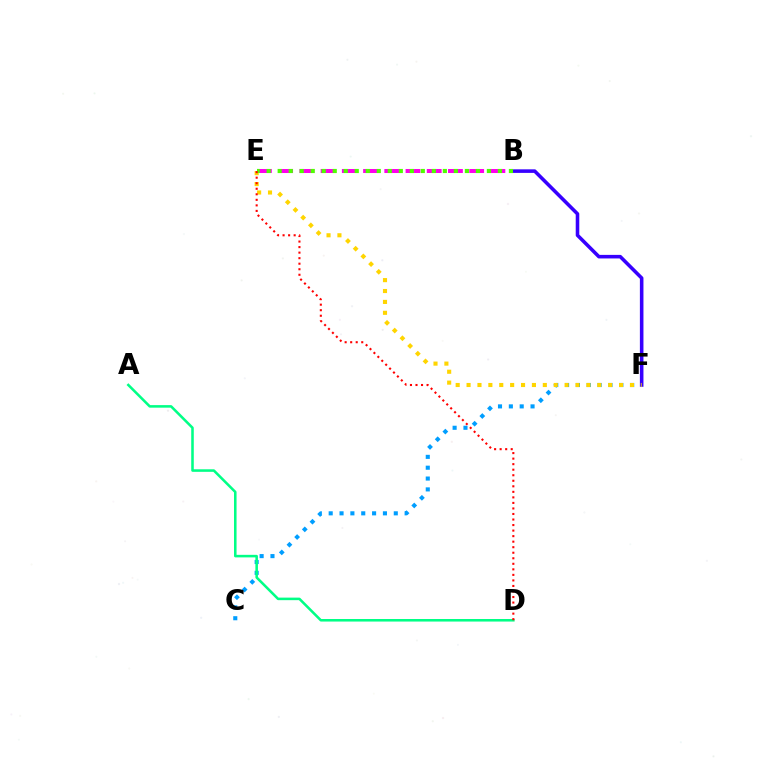{('C', 'F'): [{'color': '#009eff', 'line_style': 'dotted', 'thickness': 2.95}], ('B', 'F'): [{'color': '#3700ff', 'line_style': 'solid', 'thickness': 2.57}], ('B', 'E'): [{'color': '#ff00ed', 'line_style': 'dashed', 'thickness': 2.88}, {'color': '#4fff00', 'line_style': 'dotted', 'thickness': 2.99}], ('E', 'F'): [{'color': '#ffd500', 'line_style': 'dotted', 'thickness': 2.96}], ('A', 'D'): [{'color': '#00ff86', 'line_style': 'solid', 'thickness': 1.84}], ('D', 'E'): [{'color': '#ff0000', 'line_style': 'dotted', 'thickness': 1.5}]}